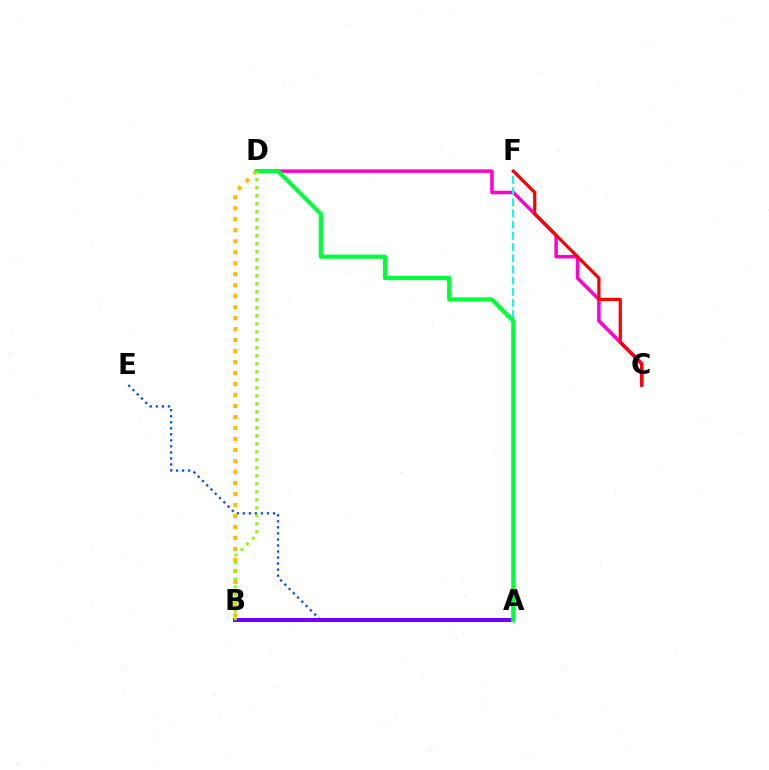{('C', 'D'): [{'color': '#ff00cf', 'line_style': 'solid', 'thickness': 2.52}], ('A', 'F'): [{'color': '#00fff6', 'line_style': 'dashed', 'thickness': 1.52}], ('A', 'E'): [{'color': '#004bff', 'line_style': 'dotted', 'thickness': 1.64}], ('A', 'B'): [{'color': '#7200ff', 'line_style': 'solid', 'thickness': 2.91}], ('B', 'D'): [{'color': '#ffbd00', 'line_style': 'dotted', 'thickness': 2.99}, {'color': '#84ff00', 'line_style': 'dotted', 'thickness': 2.17}], ('A', 'D'): [{'color': '#00ff39', 'line_style': 'solid', 'thickness': 3.0}], ('C', 'F'): [{'color': '#ff0000', 'line_style': 'solid', 'thickness': 2.31}]}